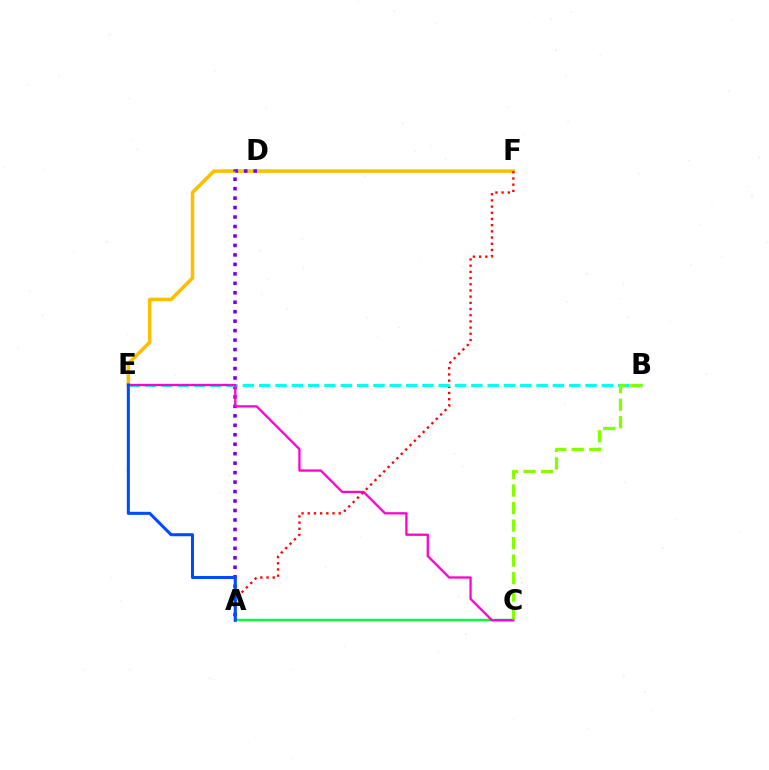{('E', 'F'): [{'color': '#ffbd00', 'line_style': 'solid', 'thickness': 2.53}], ('A', 'C'): [{'color': '#00ff39', 'line_style': 'solid', 'thickness': 1.75}], ('A', 'F'): [{'color': '#ff0000', 'line_style': 'dotted', 'thickness': 1.68}], ('A', 'D'): [{'color': '#7200ff', 'line_style': 'dotted', 'thickness': 2.57}], ('B', 'E'): [{'color': '#00fff6', 'line_style': 'dashed', 'thickness': 2.22}], ('C', 'E'): [{'color': '#ff00cf', 'line_style': 'solid', 'thickness': 1.65}], ('B', 'C'): [{'color': '#84ff00', 'line_style': 'dashed', 'thickness': 2.38}], ('A', 'E'): [{'color': '#004bff', 'line_style': 'solid', 'thickness': 2.2}]}